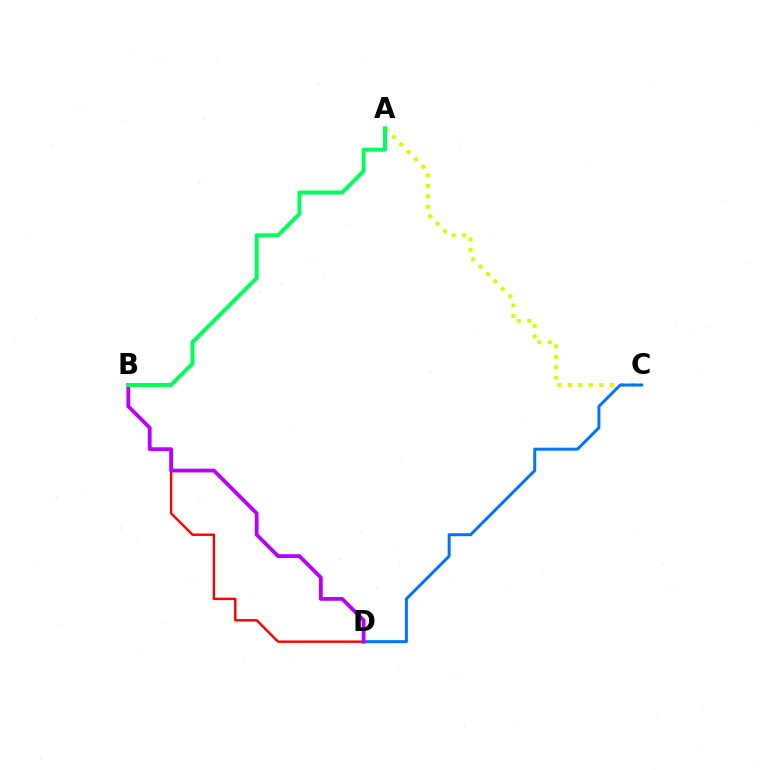{('A', 'C'): [{'color': '#d1ff00', 'line_style': 'dotted', 'thickness': 2.84}], ('C', 'D'): [{'color': '#0074ff', 'line_style': 'solid', 'thickness': 2.15}], ('B', 'D'): [{'color': '#ff0000', 'line_style': 'solid', 'thickness': 1.74}, {'color': '#b900ff', 'line_style': 'solid', 'thickness': 2.74}], ('A', 'B'): [{'color': '#00ff5c', 'line_style': 'solid', 'thickness': 2.87}]}